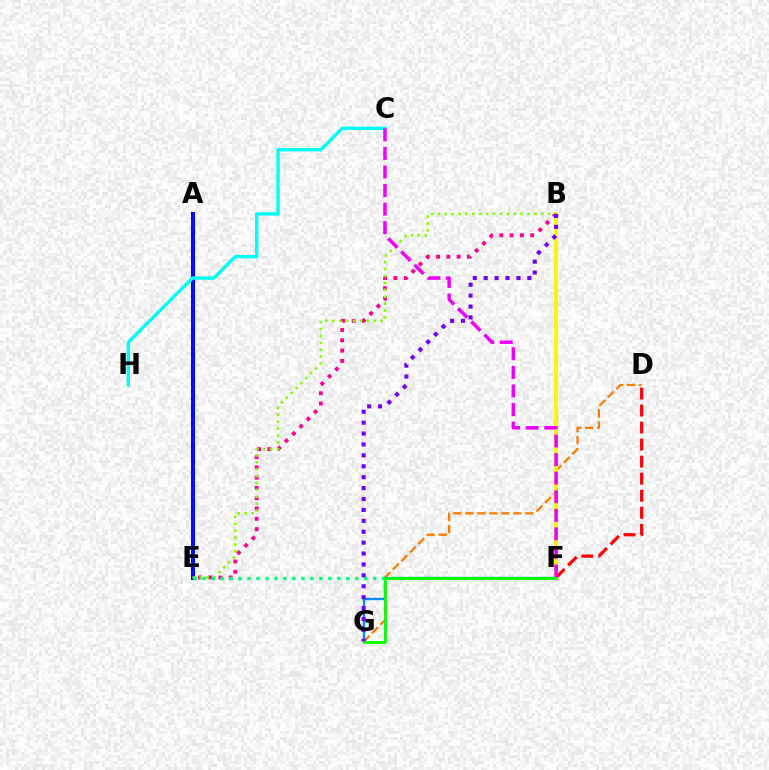{('B', 'E'): [{'color': '#ff0094', 'line_style': 'dotted', 'thickness': 2.8}, {'color': '#84ff00', 'line_style': 'dotted', 'thickness': 1.87}], ('D', 'G'): [{'color': '#ff7c00', 'line_style': 'dashed', 'thickness': 1.63}], ('A', 'E'): [{'color': '#0010ff', 'line_style': 'solid', 'thickness': 2.96}], ('B', 'F'): [{'color': '#fcf500', 'line_style': 'solid', 'thickness': 2.66}], ('D', 'F'): [{'color': '#ff0000', 'line_style': 'dashed', 'thickness': 2.31}], ('F', 'G'): [{'color': '#008cff', 'line_style': 'solid', 'thickness': 1.67}, {'color': '#08ff00', 'line_style': 'solid', 'thickness': 2.03}], ('C', 'H'): [{'color': '#00fff6', 'line_style': 'solid', 'thickness': 2.44}], ('E', 'F'): [{'color': '#00ff74', 'line_style': 'dotted', 'thickness': 2.44}], ('B', 'G'): [{'color': '#7200ff', 'line_style': 'dotted', 'thickness': 2.96}], ('C', 'F'): [{'color': '#ee00ff', 'line_style': 'dashed', 'thickness': 2.52}]}